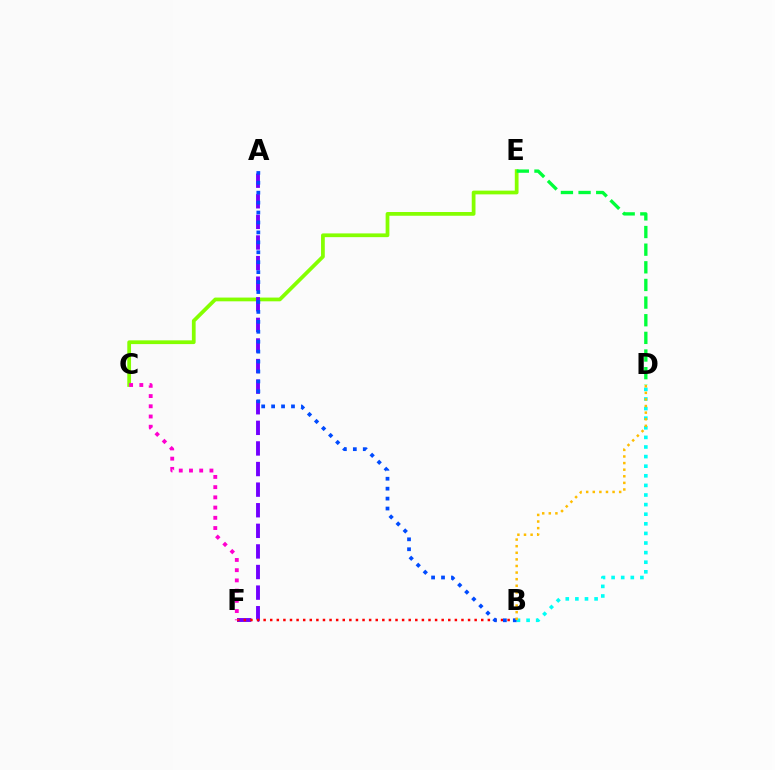{('C', 'E'): [{'color': '#84ff00', 'line_style': 'solid', 'thickness': 2.7}], ('A', 'F'): [{'color': '#7200ff', 'line_style': 'dashed', 'thickness': 2.8}], ('B', 'F'): [{'color': '#ff0000', 'line_style': 'dotted', 'thickness': 1.79}], ('A', 'B'): [{'color': '#004bff', 'line_style': 'dotted', 'thickness': 2.7}], ('B', 'D'): [{'color': '#00fff6', 'line_style': 'dotted', 'thickness': 2.61}, {'color': '#ffbd00', 'line_style': 'dotted', 'thickness': 1.79}], ('D', 'E'): [{'color': '#00ff39', 'line_style': 'dashed', 'thickness': 2.4}], ('C', 'F'): [{'color': '#ff00cf', 'line_style': 'dotted', 'thickness': 2.78}]}